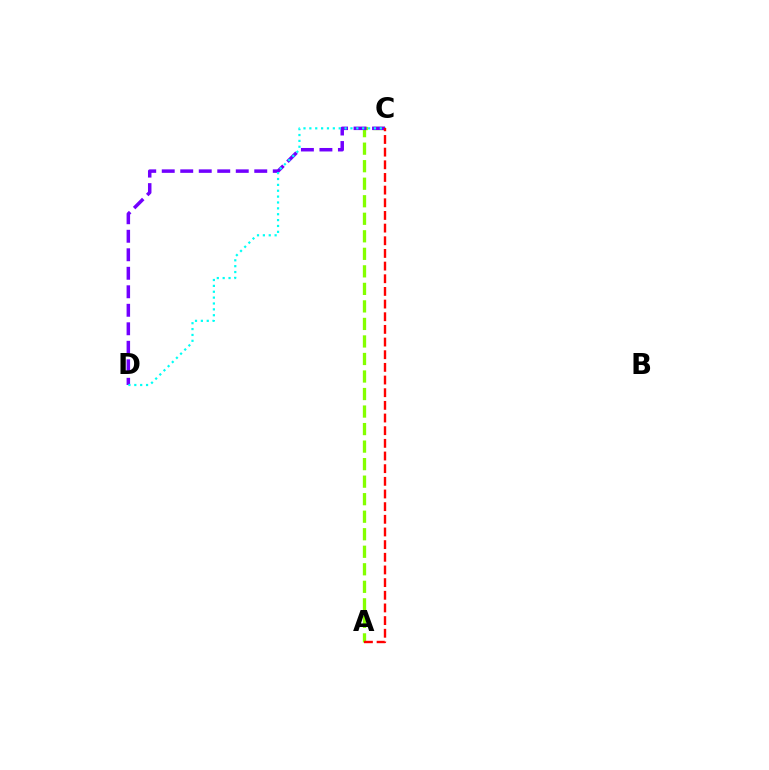{('A', 'C'): [{'color': '#84ff00', 'line_style': 'dashed', 'thickness': 2.38}, {'color': '#ff0000', 'line_style': 'dashed', 'thickness': 1.72}], ('C', 'D'): [{'color': '#7200ff', 'line_style': 'dashed', 'thickness': 2.51}, {'color': '#00fff6', 'line_style': 'dotted', 'thickness': 1.6}]}